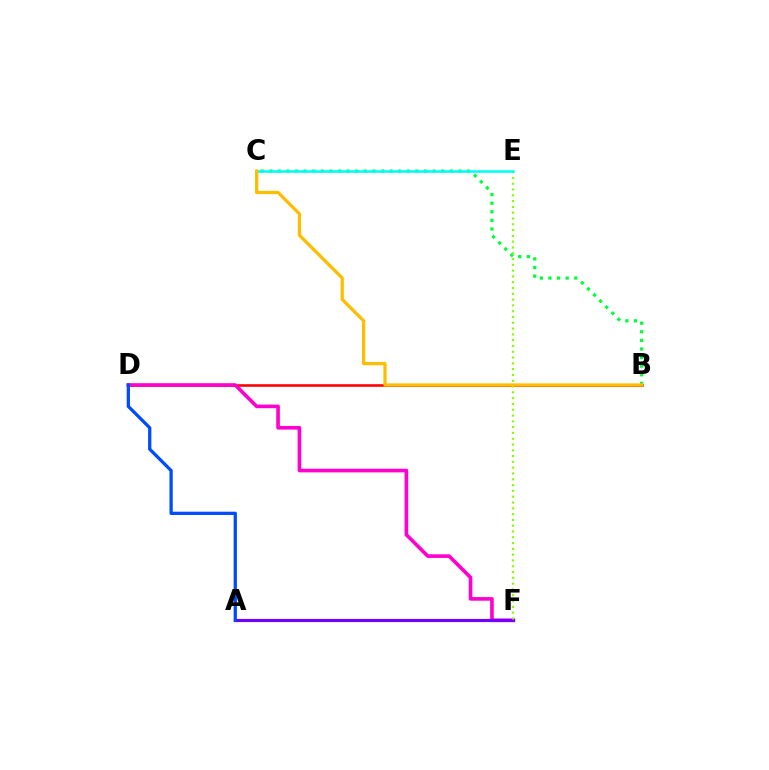{('B', 'D'): [{'color': '#ff0000', 'line_style': 'solid', 'thickness': 1.87}], ('D', 'F'): [{'color': '#ff00cf', 'line_style': 'solid', 'thickness': 2.61}], ('B', 'C'): [{'color': '#00ff39', 'line_style': 'dotted', 'thickness': 2.34}, {'color': '#ffbd00', 'line_style': 'solid', 'thickness': 2.34}], ('A', 'F'): [{'color': '#7200ff', 'line_style': 'solid', 'thickness': 2.28}], ('E', 'F'): [{'color': '#84ff00', 'line_style': 'dotted', 'thickness': 1.57}], ('A', 'D'): [{'color': '#004bff', 'line_style': 'solid', 'thickness': 2.35}], ('C', 'E'): [{'color': '#00fff6', 'line_style': 'solid', 'thickness': 1.85}]}